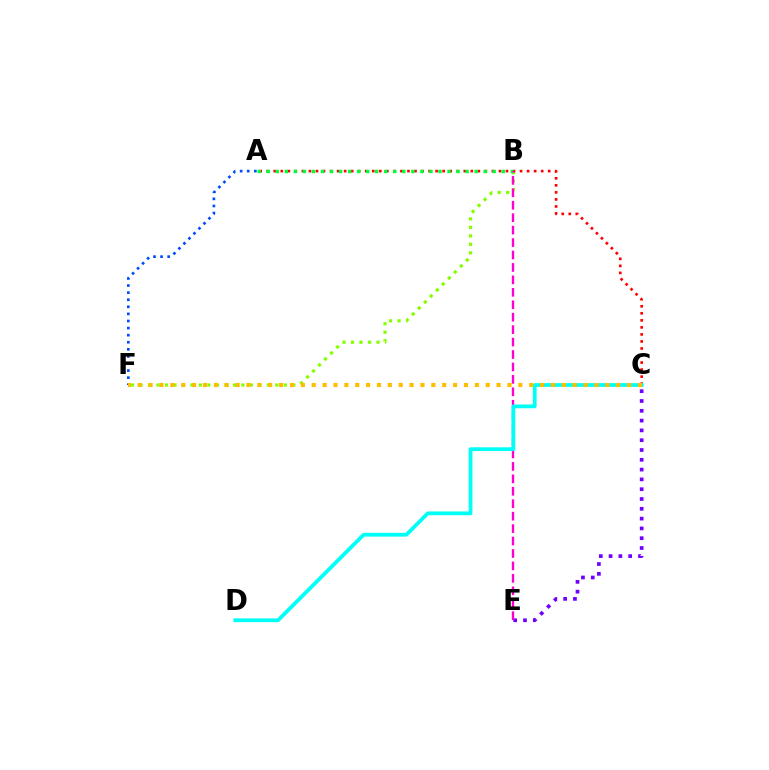{('B', 'F'): [{'color': '#84ff00', 'line_style': 'dotted', 'thickness': 2.31}], ('A', 'C'): [{'color': '#ff0000', 'line_style': 'dotted', 'thickness': 1.91}], ('C', 'E'): [{'color': '#7200ff', 'line_style': 'dotted', 'thickness': 2.66}], ('A', 'B'): [{'color': '#00ff39', 'line_style': 'dotted', 'thickness': 2.46}], ('B', 'E'): [{'color': '#ff00cf', 'line_style': 'dashed', 'thickness': 1.69}], ('A', 'F'): [{'color': '#004bff', 'line_style': 'dotted', 'thickness': 1.93}], ('C', 'D'): [{'color': '#00fff6', 'line_style': 'solid', 'thickness': 2.71}], ('C', 'F'): [{'color': '#ffbd00', 'line_style': 'dotted', 'thickness': 2.95}]}